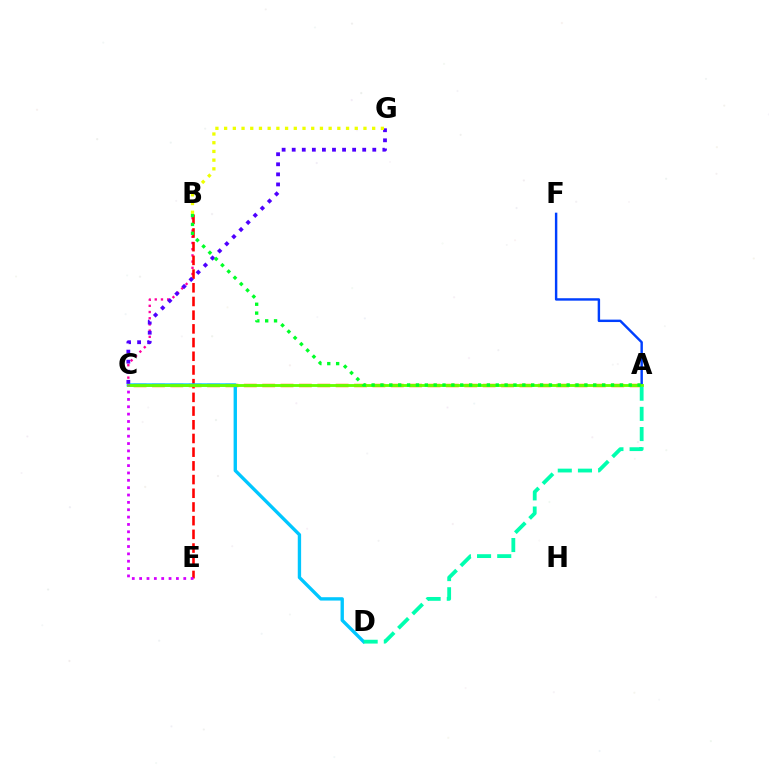{('B', 'C'): [{'color': '#ff00a0', 'line_style': 'dotted', 'thickness': 1.69}], ('B', 'E'): [{'color': '#ff0000', 'line_style': 'dashed', 'thickness': 1.86}], ('A', 'C'): [{'color': '#ff8800', 'line_style': 'dashed', 'thickness': 2.5}, {'color': '#66ff00', 'line_style': 'solid', 'thickness': 2.06}], ('C', 'D'): [{'color': '#00c7ff', 'line_style': 'solid', 'thickness': 2.42}], ('C', 'G'): [{'color': '#4f00ff', 'line_style': 'dotted', 'thickness': 2.74}], ('B', 'G'): [{'color': '#eeff00', 'line_style': 'dotted', 'thickness': 2.37}], ('A', 'F'): [{'color': '#003fff', 'line_style': 'solid', 'thickness': 1.75}], ('A', 'D'): [{'color': '#00ffaf', 'line_style': 'dashed', 'thickness': 2.74}], ('A', 'B'): [{'color': '#00ff27', 'line_style': 'dotted', 'thickness': 2.41}], ('C', 'E'): [{'color': '#d600ff', 'line_style': 'dotted', 'thickness': 2.0}]}